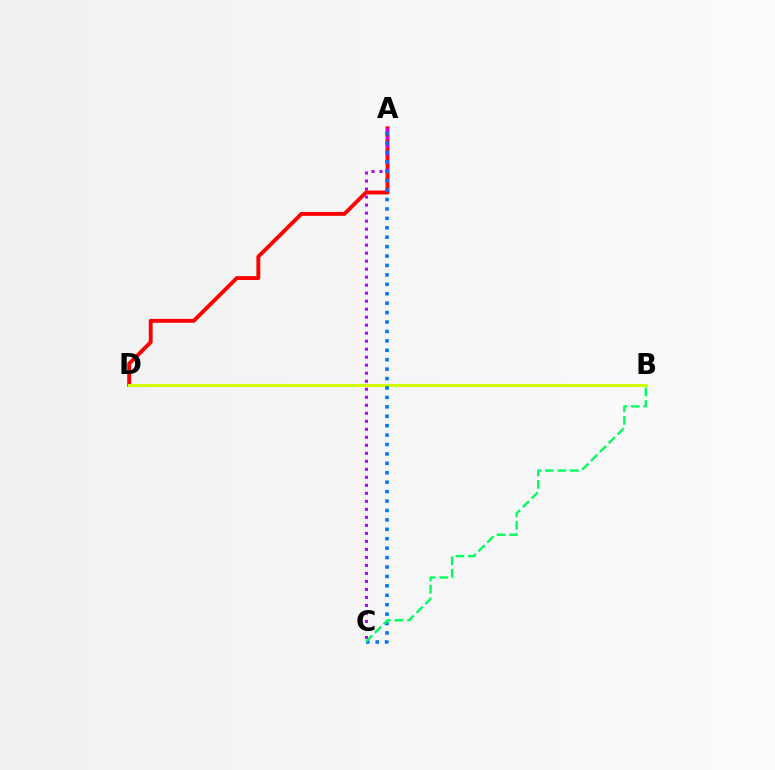{('A', 'D'): [{'color': '#ff0000', 'line_style': 'solid', 'thickness': 2.8}], ('A', 'C'): [{'color': '#b900ff', 'line_style': 'dotted', 'thickness': 2.18}, {'color': '#0074ff', 'line_style': 'dotted', 'thickness': 2.56}], ('B', 'D'): [{'color': '#d1ff00', 'line_style': 'solid', 'thickness': 2.25}], ('B', 'C'): [{'color': '#00ff5c', 'line_style': 'dashed', 'thickness': 1.7}]}